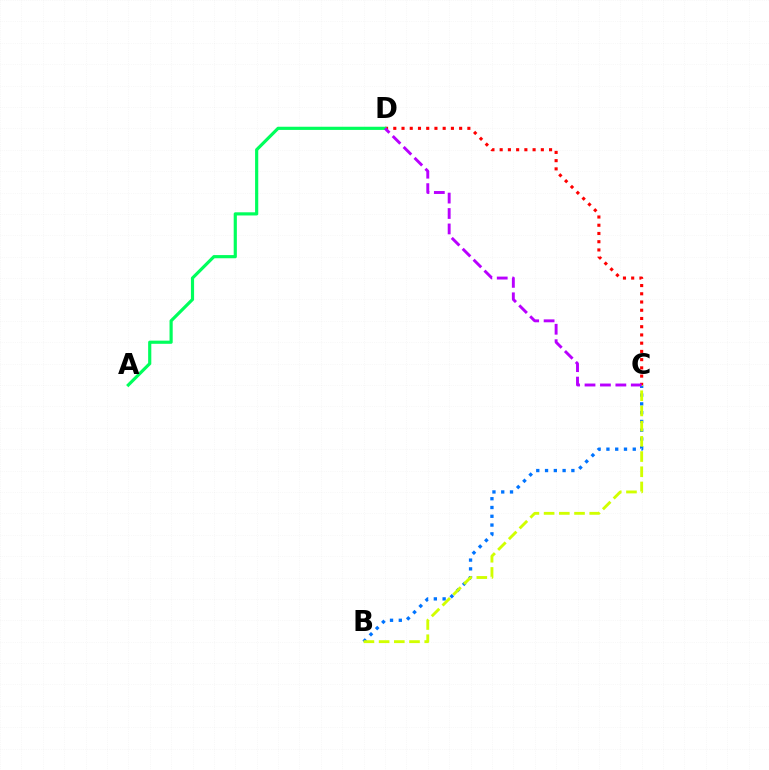{('C', 'D'): [{'color': '#ff0000', 'line_style': 'dotted', 'thickness': 2.24}, {'color': '#b900ff', 'line_style': 'dashed', 'thickness': 2.1}], ('B', 'C'): [{'color': '#0074ff', 'line_style': 'dotted', 'thickness': 2.39}, {'color': '#d1ff00', 'line_style': 'dashed', 'thickness': 2.07}], ('A', 'D'): [{'color': '#00ff5c', 'line_style': 'solid', 'thickness': 2.29}]}